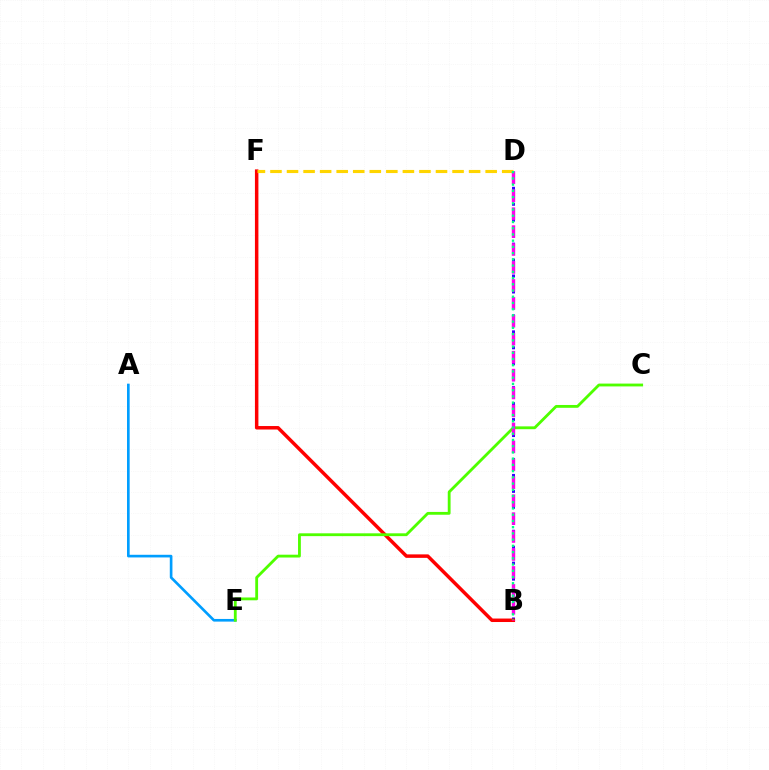{('B', 'D'): [{'color': '#3700ff', 'line_style': 'dotted', 'thickness': 2.17}, {'color': '#ff00ed', 'line_style': 'dashed', 'thickness': 2.44}, {'color': '#00ff86', 'line_style': 'dotted', 'thickness': 1.69}], ('B', 'F'): [{'color': '#ff0000', 'line_style': 'solid', 'thickness': 2.51}], ('A', 'E'): [{'color': '#009eff', 'line_style': 'solid', 'thickness': 1.91}], ('D', 'F'): [{'color': '#ffd500', 'line_style': 'dashed', 'thickness': 2.25}], ('C', 'E'): [{'color': '#4fff00', 'line_style': 'solid', 'thickness': 2.03}]}